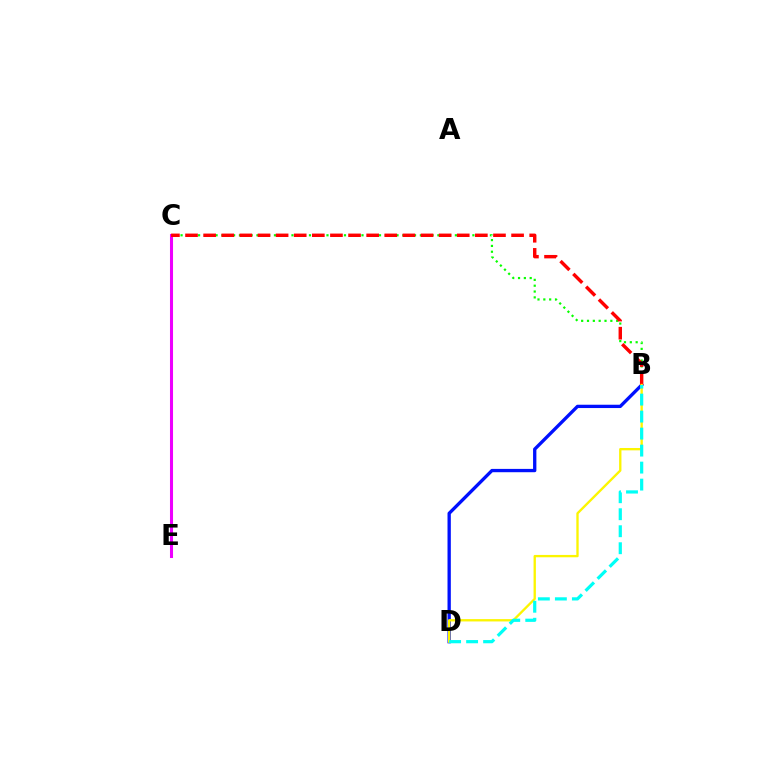{('C', 'E'): [{'color': '#ee00ff', 'line_style': 'solid', 'thickness': 2.2}], ('B', 'D'): [{'color': '#0010ff', 'line_style': 'solid', 'thickness': 2.39}, {'color': '#fcf500', 'line_style': 'solid', 'thickness': 1.68}, {'color': '#00fff6', 'line_style': 'dashed', 'thickness': 2.31}], ('B', 'C'): [{'color': '#08ff00', 'line_style': 'dotted', 'thickness': 1.59}, {'color': '#ff0000', 'line_style': 'dashed', 'thickness': 2.46}]}